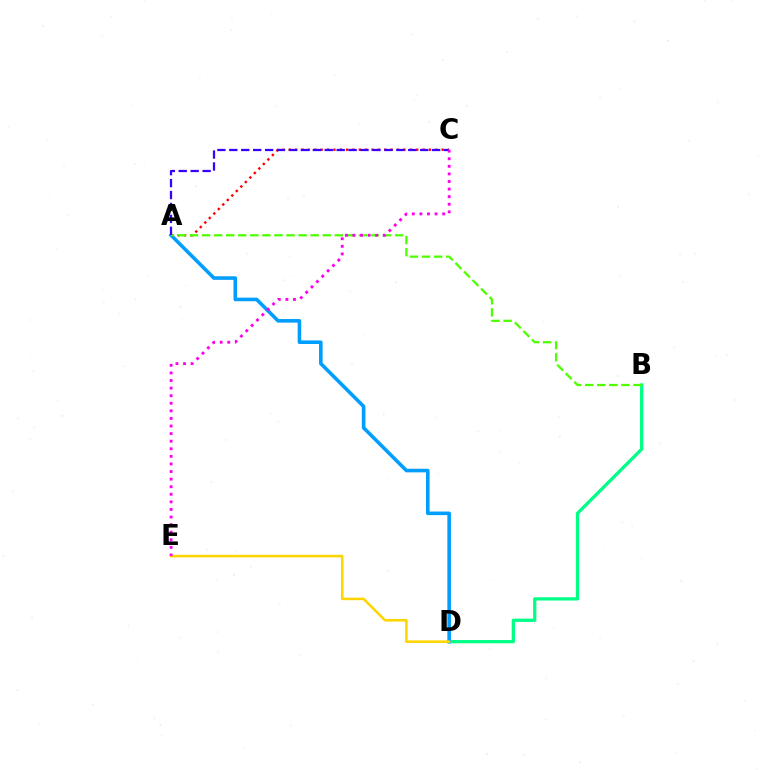{('B', 'D'): [{'color': '#00ff86', 'line_style': 'solid', 'thickness': 2.35}], ('A', 'D'): [{'color': '#009eff', 'line_style': 'solid', 'thickness': 2.58}], ('D', 'E'): [{'color': '#ffd500', 'line_style': 'solid', 'thickness': 1.84}], ('A', 'C'): [{'color': '#ff0000', 'line_style': 'dotted', 'thickness': 1.73}, {'color': '#3700ff', 'line_style': 'dashed', 'thickness': 1.62}], ('A', 'B'): [{'color': '#4fff00', 'line_style': 'dashed', 'thickness': 1.64}], ('C', 'E'): [{'color': '#ff00ed', 'line_style': 'dotted', 'thickness': 2.06}]}